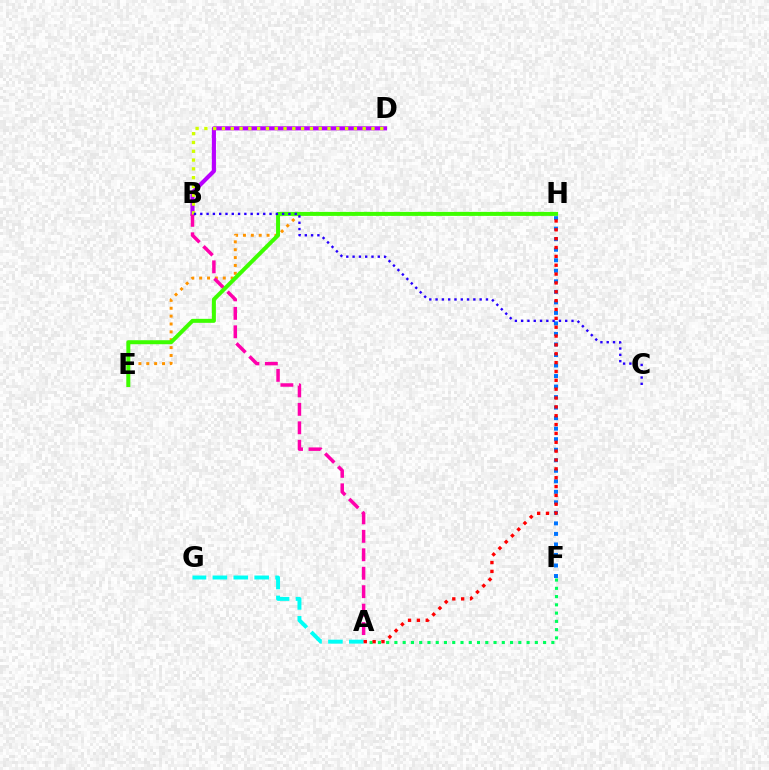{('E', 'H'): [{'color': '#ff9400', 'line_style': 'dotted', 'thickness': 2.14}, {'color': '#3dff00', 'line_style': 'solid', 'thickness': 2.88}], ('B', 'D'): [{'color': '#b900ff', 'line_style': 'solid', 'thickness': 2.97}, {'color': '#d1ff00', 'line_style': 'dotted', 'thickness': 2.39}], ('F', 'H'): [{'color': '#0074ff', 'line_style': 'dotted', 'thickness': 2.86}], ('A', 'B'): [{'color': '#ff00ac', 'line_style': 'dashed', 'thickness': 2.51}], ('A', 'G'): [{'color': '#00fff6', 'line_style': 'dashed', 'thickness': 2.84}], ('B', 'C'): [{'color': '#2500ff', 'line_style': 'dotted', 'thickness': 1.71}], ('A', 'F'): [{'color': '#00ff5c', 'line_style': 'dotted', 'thickness': 2.24}], ('A', 'H'): [{'color': '#ff0000', 'line_style': 'dotted', 'thickness': 2.41}]}